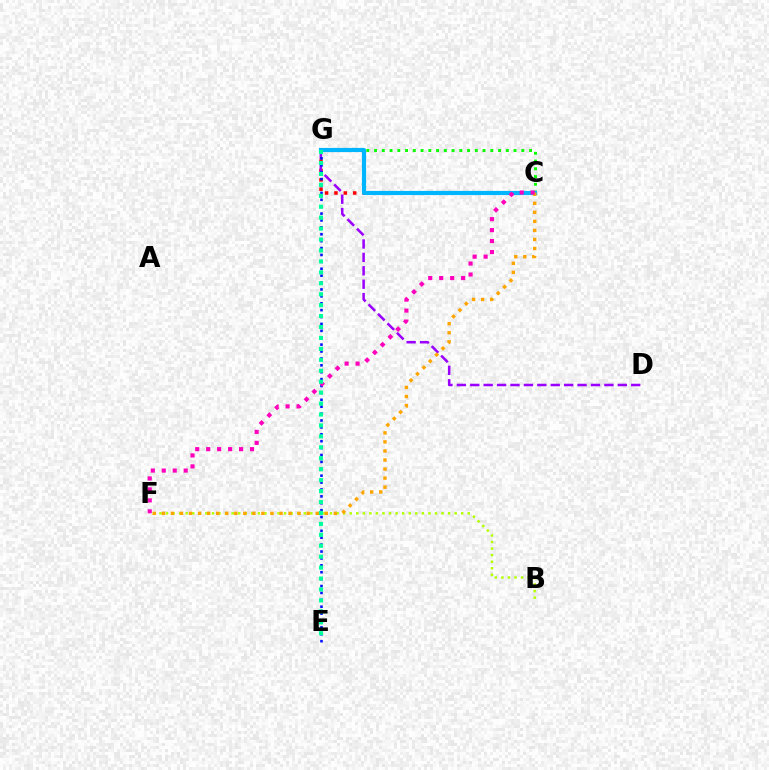{('B', 'F'): [{'color': '#b3ff00', 'line_style': 'dotted', 'thickness': 1.78}], ('C', 'G'): [{'color': '#ff0000', 'line_style': 'dotted', 'thickness': 2.54}, {'color': '#08ff00', 'line_style': 'dotted', 'thickness': 2.11}, {'color': '#00b5ff', 'line_style': 'solid', 'thickness': 2.99}], ('D', 'G'): [{'color': '#9b00ff', 'line_style': 'dashed', 'thickness': 1.82}], ('E', 'G'): [{'color': '#0010ff', 'line_style': 'dotted', 'thickness': 1.87}, {'color': '#00ff9d', 'line_style': 'dotted', 'thickness': 2.97}], ('C', 'F'): [{'color': '#ffa500', 'line_style': 'dotted', 'thickness': 2.46}, {'color': '#ff00bd', 'line_style': 'dotted', 'thickness': 2.98}]}